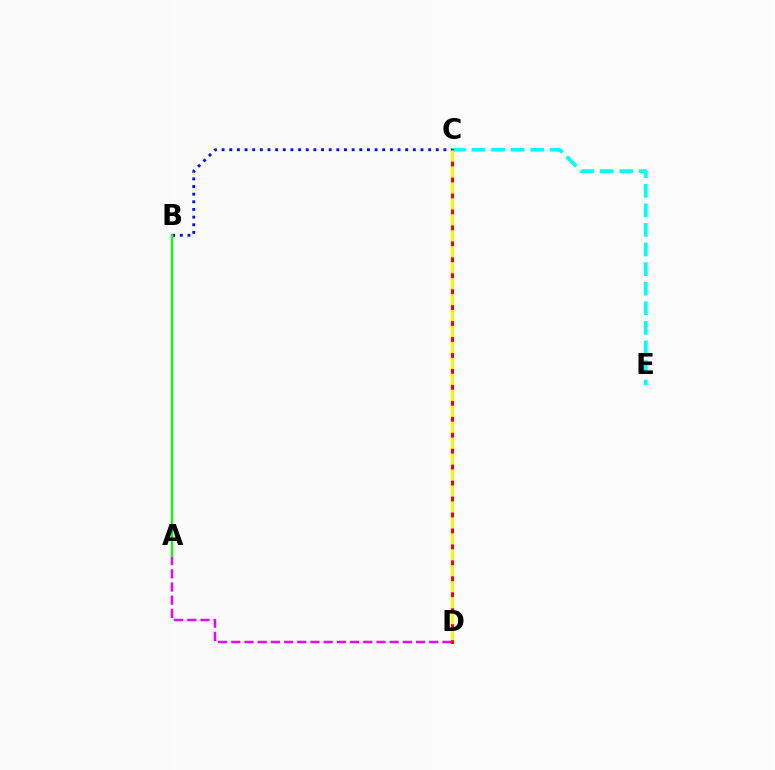{('C', 'E'): [{'color': '#00fff6', 'line_style': 'dashed', 'thickness': 2.66}], ('B', 'C'): [{'color': '#0010ff', 'line_style': 'dotted', 'thickness': 2.08}], ('A', 'D'): [{'color': '#ee00ff', 'line_style': 'dashed', 'thickness': 1.79}], ('A', 'B'): [{'color': '#08ff00', 'line_style': 'solid', 'thickness': 1.61}], ('C', 'D'): [{'color': '#ff0000', 'line_style': 'solid', 'thickness': 2.16}, {'color': '#fcf500', 'line_style': 'dashed', 'thickness': 2.17}]}